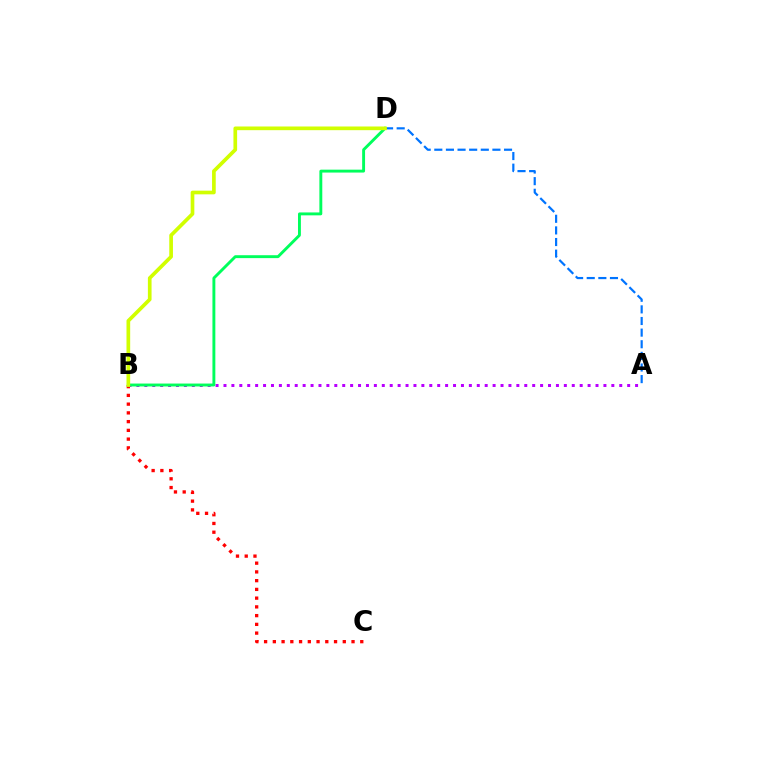{('A', 'D'): [{'color': '#0074ff', 'line_style': 'dashed', 'thickness': 1.58}], ('B', 'C'): [{'color': '#ff0000', 'line_style': 'dotted', 'thickness': 2.38}], ('A', 'B'): [{'color': '#b900ff', 'line_style': 'dotted', 'thickness': 2.15}], ('B', 'D'): [{'color': '#00ff5c', 'line_style': 'solid', 'thickness': 2.09}, {'color': '#d1ff00', 'line_style': 'solid', 'thickness': 2.65}]}